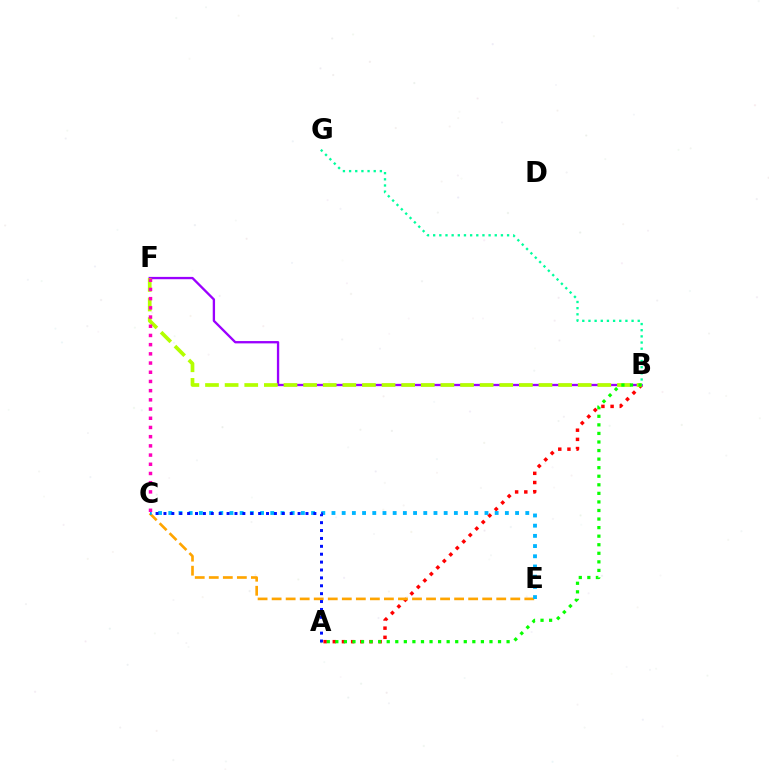{('A', 'B'): [{'color': '#ff0000', 'line_style': 'dotted', 'thickness': 2.49}, {'color': '#08ff00', 'line_style': 'dotted', 'thickness': 2.33}], ('C', 'E'): [{'color': '#ffa500', 'line_style': 'dashed', 'thickness': 1.91}, {'color': '#00b5ff', 'line_style': 'dotted', 'thickness': 2.77}], ('B', 'F'): [{'color': '#9b00ff', 'line_style': 'solid', 'thickness': 1.68}, {'color': '#b3ff00', 'line_style': 'dashed', 'thickness': 2.66}], ('B', 'G'): [{'color': '#00ff9d', 'line_style': 'dotted', 'thickness': 1.67}], ('C', 'F'): [{'color': '#ff00bd', 'line_style': 'dotted', 'thickness': 2.5}], ('A', 'C'): [{'color': '#0010ff', 'line_style': 'dotted', 'thickness': 2.14}]}